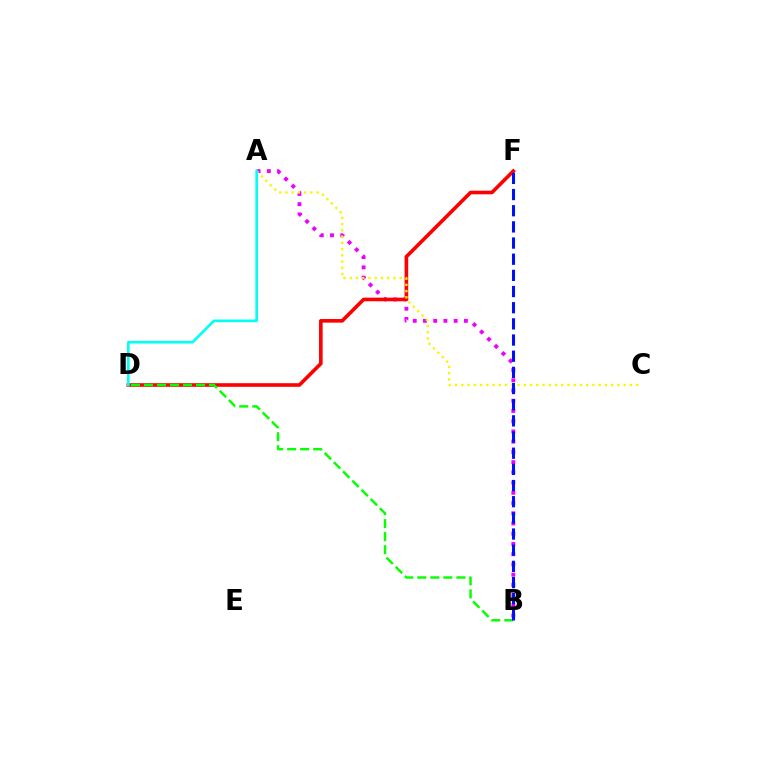{('A', 'B'): [{'color': '#ee00ff', 'line_style': 'dotted', 'thickness': 2.78}], ('D', 'F'): [{'color': '#ff0000', 'line_style': 'solid', 'thickness': 2.6}], ('B', 'D'): [{'color': '#08ff00', 'line_style': 'dashed', 'thickness': 1.77}], ('A', 'C'): [{'color': '#fcf500', 'line_style': 'dotted', 'thickness': 1.7}], ('B', 'F'): [{'color': '#0010ff', 'line_style': 'dashed', 'thickness': 2.2}], ('A', 'D'): [{'color': '#00fff6', 'line_style': 'solid', 'thickness': 1.89}]}